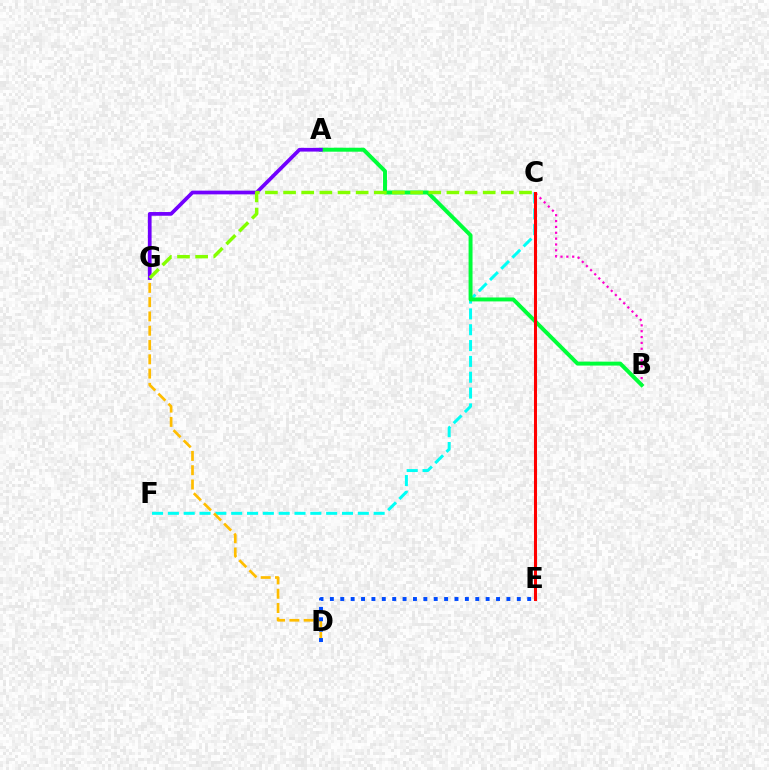{('C', 'F'): [{'color': '#00fff6', 'line_style': 'dashed', 'thickness': 2.15}], ('B', 'C'): [{'color': '#ff00cf', 'line_style': 'dotted', 'thickness': 1.59}], ('A', 'B'): [{'color': '#00ff39', 'line_style': 'solid', 'thickness': 2.84}], ('D', 'G'): [{'color': '#ffbd00', 'line_style': 'dashed', 'thickness': 1.94}], ('A', 'G'): [{'color': '#7200ff', 'line_style': 'solid', 'thickness': 2.68}], ('D', 'E'): [{'color': '#004bff', 'line_style': 'dotted', 'thickness': 2.82}], ('C', 'E'): [{'color': '#ff0000', 'line_style': 'solid', 'thickness': 2.19}], ('C', 'G'): [{'color': '#84ff00', 'line_style': 'dashed', 'thickness': 2.47}]}